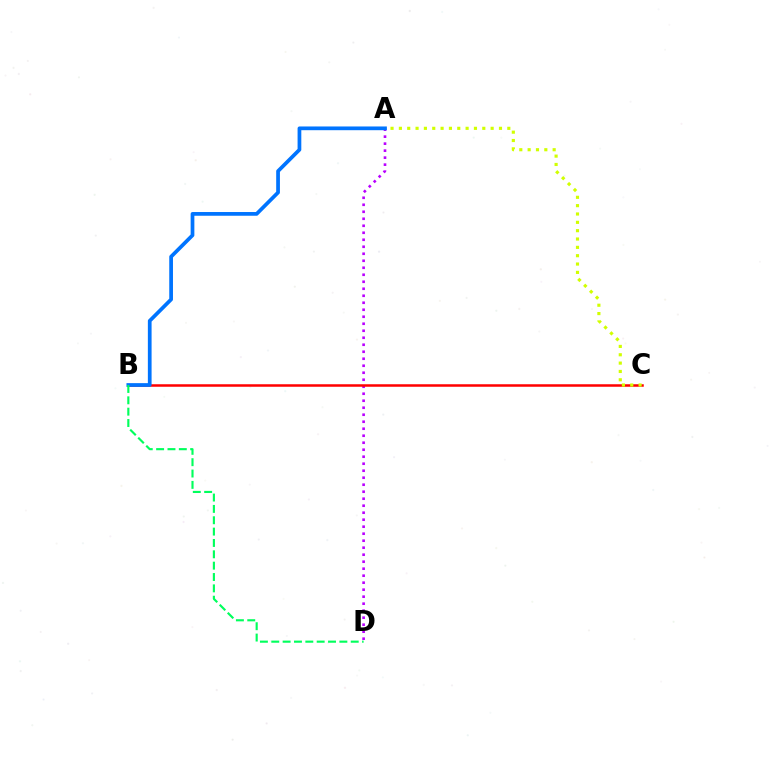{('A', 'D'): [{'color': '#b900ff', 'line_style': 'dotted', 'thickness': 1.9}], ('B', 'C'): [{'color': '#ff0000', 'line_style': 'solid', 'thickness': 1.8}], ('A', 'C'): [{'color': '#d1ff00', 'line_style': 'dotted', 'thickness': 2.27}], ('A', 'B'): [{'color': '#0074ff', 'line_style': 'solid', 'thickness': 2.69}], ('B', 'D'): [{'color': '#00ff5c', 'line_style': 'dashed', 'thickness': 1.54}]}